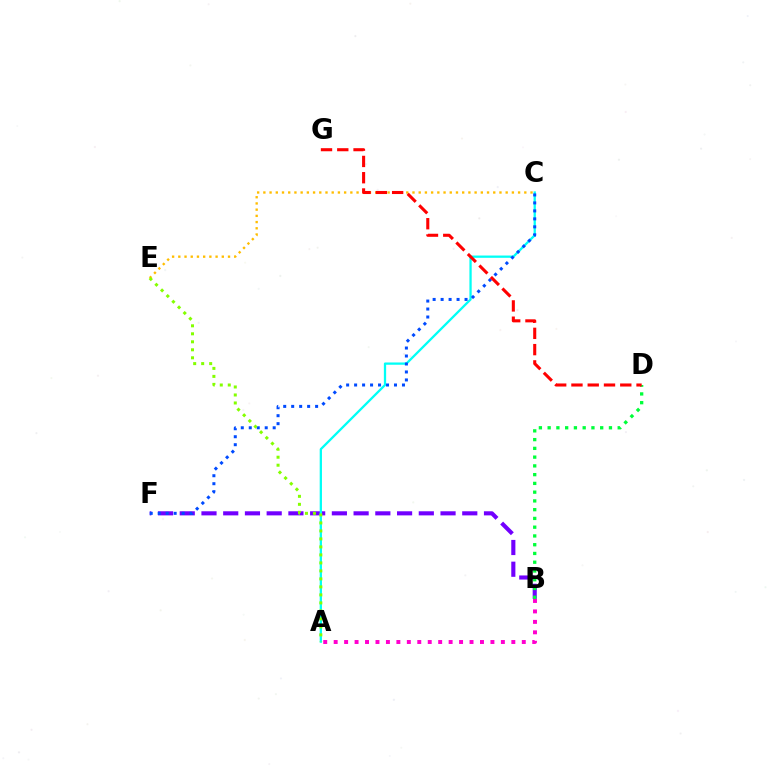{('B', 'F'): [{'color': '#7200ff', 'line_style': 'dashed', 'thickness': 2.95}], ('A', 'B'): [{'color': '#ff00cf', 'line_style': 'dotted', 'thickness': 2.84}], ('A', 'C'): [{'color': '#00fff6', 'line_style': 'solid', 'thickness': 1.64}], ('C', 'E'): [{'color': '#ffbd00', 'line_style': 'dotted', 'thickness': 1.69}], ('B', 'D'): [{'color': '#00ff39', 'line_style': 'dotted', 'thickness': 2.38}], ('C', 'F'): [{'color': '#004bff', 'line_style': 'dotted', 'thickness': 2.17}], ('D', 'G'): [{'color': '#ff0000', 'line_style': 'dashed', 'thickness': 2.21}], ('A', 'E'): [{'color': '#84ff00', 'line_style': 'dotted', 'thickness': 2.17}]}